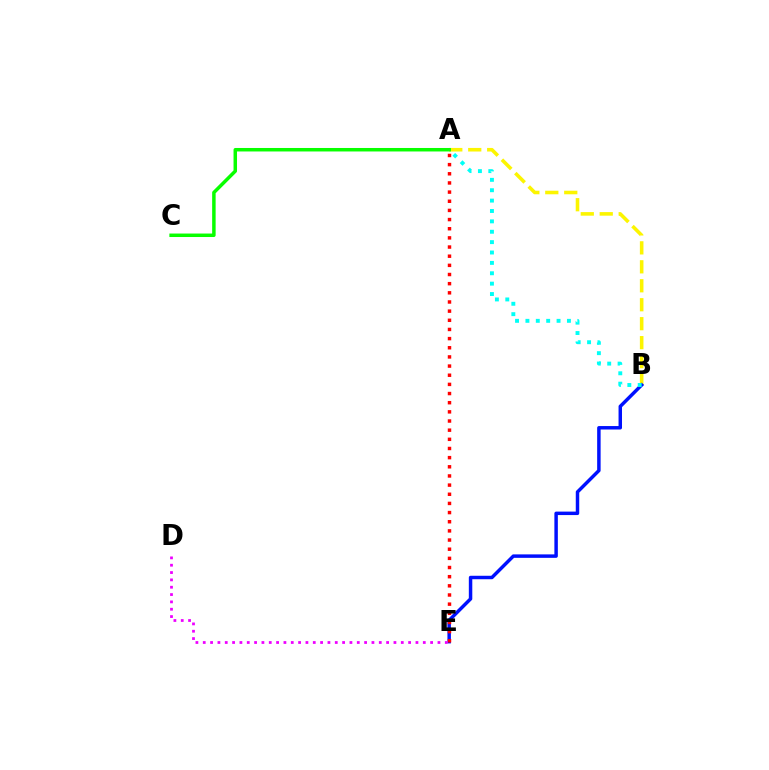{('A', 'B'): [{'color': '#fcf500', 'line_style': 'dashed', 'thickness': 2.58}, {'color': '#00fff6', 'line_style': 'dotted', 'thickness': 2.82}], ('B', 'E'): [{'color': '#0010ff', 'line_style': 'solid', 'thickness': 2.49}], ('A', 'C'): [{'color': '#08ff00', 'line_style': 'solid', 'thickness': 2.51}], ('A', 'E'): [{'color': '#ff0000', 'line_style': 'dotted', 'thickness': 2.49}], ('D', 'E'): [{'color': '#ee00ff', 'line_style': 'dotted', 'thickness': 1.99}]}